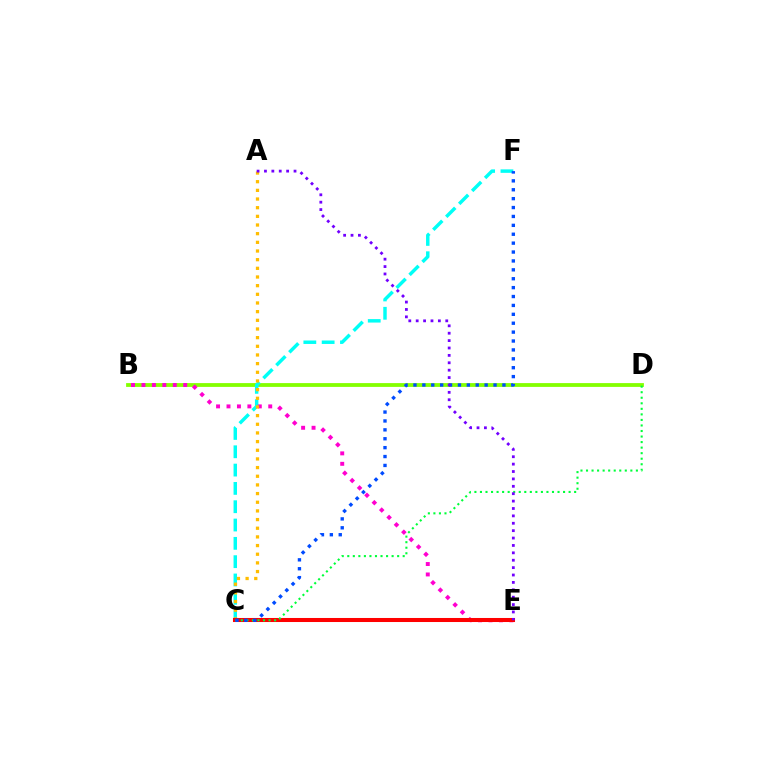{('B', 'D'): [{'color': '#84ff00', 'line_style': 'solid', 'thickness': 2.73}], ('C', 'F'): [{'color': '#00fff6', 'line_style': 'dashed', 'thickness': 2.49}, {'color': '#004bff', 'line_style': 'dotted', 'thickness': 2.42}], ('B', 'E'): [{'color': '#ff00cf', 'line_style': 'dotted', 'thickness': 2.84}], ('A', 'C'): [{'color': '#ffbd00', 'line_style': 'dotted', 'thickness': 2.35}], ('C', 'E'): [{'color': '#ff0000', 'line_style': 'solid', 'thickness': 2.91}], ('C', 'D'): [{'color': '#00ff39', 'line_style': 'dotted', 'thickness': 1.51}], ('A', 'E'): [{'color': '#7200ff', 'line_style': 'dotted', 'thickness': 2.01}]}